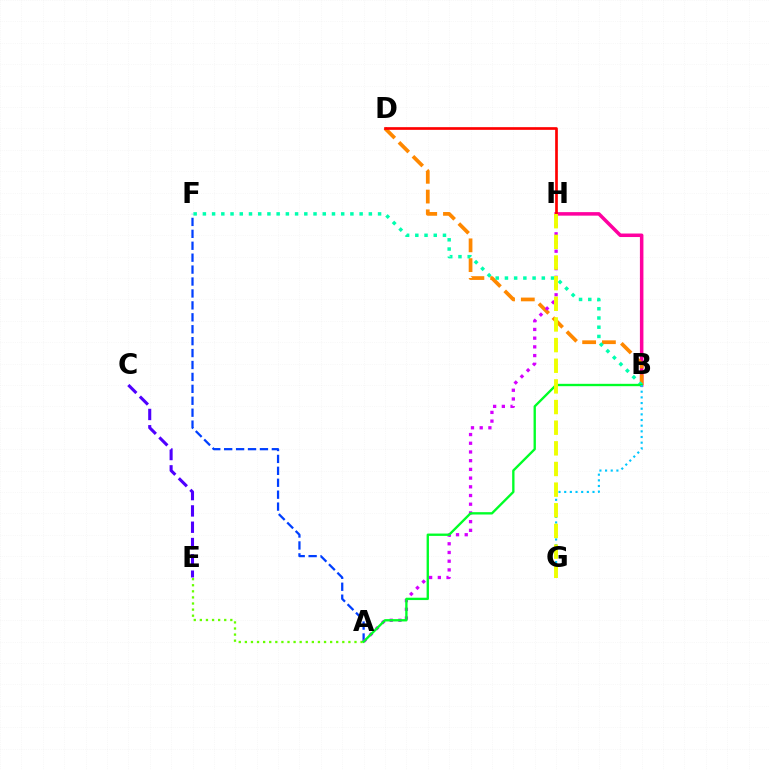{('A', 'F'): [{'color': '#003fff', 'line_style': 'dashed', 'thickness': 1.62}], ('B', 'H'): [{'color': '#ff00a0', 'line_style': 'solid', 'thickness': 2.54}], ('B', 'D'): [{'color': '#ff8800', 'line_style': 'dashed', 'thickness': 2.68}], ('A', 'E'): [{'color': '#66ff00', 'line_style': 'dotted', 'thickness': 1.65}], ('A', 'H'): [{'color': '#d600ff', 'line_style': 'dotted', 'thickness': 2.37}], ('D', 'H'): [{'color': '#ff0000', 'line_style': 'solid', 'thickness': 1.94}], ('C', 'E'): [{'color': '#4f00ff', 'line_style': 'dashed', 'thickness': 2.22}], ('B', 'F'): [{'color': '#00ffaf', 'line_style': 'dotted', 'thickness': 2.51}], ('A', 'B'): [{'color': '#00ff27', 'line_style': 'solid', 'thickness': 1.69}], ('B', 'G'): [{'color': '#00c7ff', 'line_style': 'dotted', 'thickness': 1.54}], ('G', 'H'): [{'color': '#eeff00', 'line_style': 'dashed', 'thickness': 2.81}]}